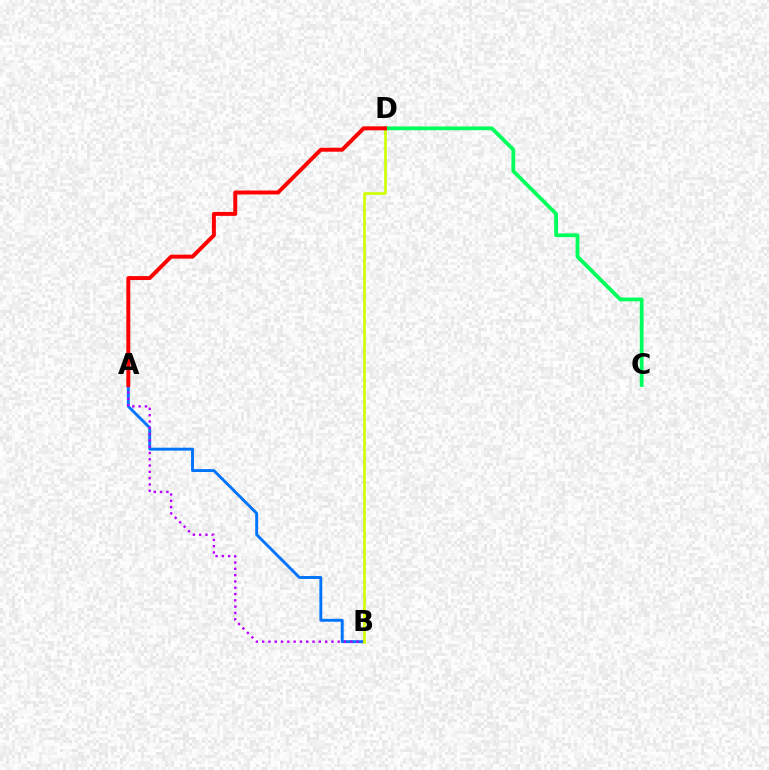{('C', 'D'): [{'color': '#00ff5c', 'line_style': 'solid', 'thickness': 2.73}], ('A', 'B'): [{'color': '#0074ff', 'line_style': 'solid', 'thickness': 2.09}, {'color': '#b900ff', 'line_style': 'dotted', 'thickness': 1.71}], ('B', 'D'): [{'color': '#d1ff00', 'line_style': 'solid', 'thickness': 1.94}], ('A', 'D'): [{'color': '#ff0000', 'line_style': 'solid', 'thickness': 2.85}]}